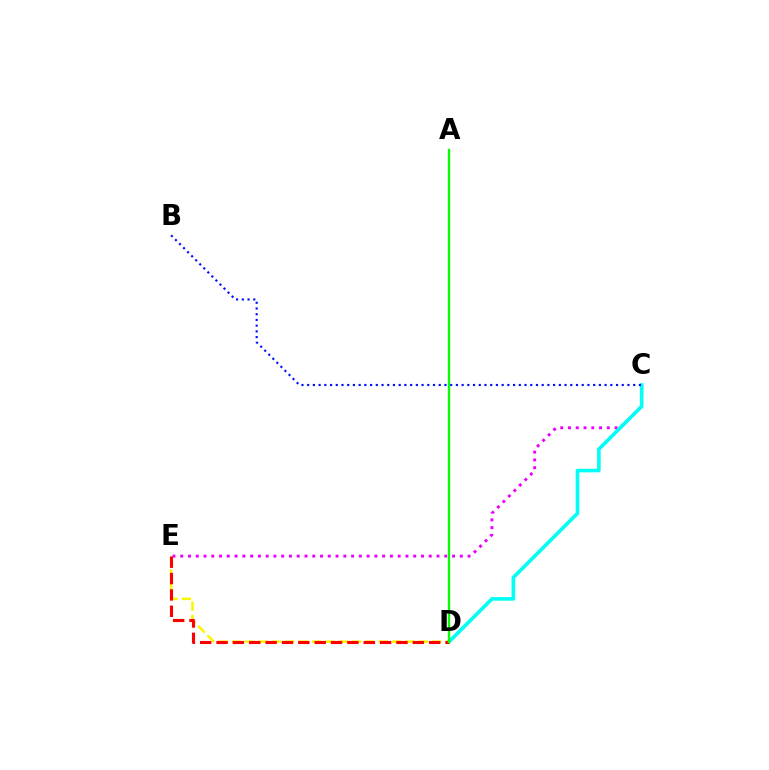{('D', 'E'): [{'color': '#fcf500', 'line_style': 'dashed', 'thickness': 1.81}, {'color': '#ff0000', 'line_style': 'dashed', 'thickness': 2.22}], ('C', 'E'): [{'color': '#ee00ff', 'line_style': 'dotted', 'thickness': 2.11}], ('C', 'D'): [{'color': '#00fff6', 'line_style': 'solid', 'thickness': 2.6}], ('B', 'C'): [{'color': '#0010ff', 'line_style': 'dotted', 'thickness': 1.55}], ('A', 'D'): [{'color': '#08ff00', 'line_style': 'solid', 'thickness': 1.68}]}